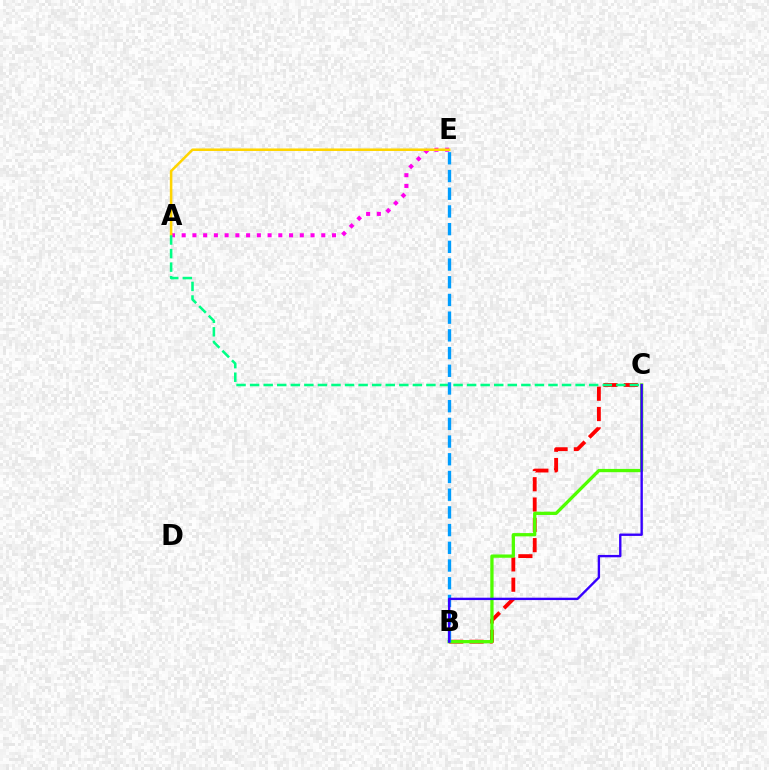{('B', 'C'): [{'color': '#ff0000', 'line_style': 'dashed', 'thickness': 2.76}, {'color': '#4fff00', 'line_style': 'solid', 'thickness': 2.36}, {'color': '#3700ff', 'line_style': 'solid', 'thickness': 1.71}], ('A', 'E'): [{'color': '#ff00ed', 'line_style': 'dotted', 'thickness': 2.92}, {'color': '#ffd500', 'line_style': 'solid', 'thickness': 1.83}], ('A', 'C'): [{'color': '#00ff86', 'line_style': 'dashed', 'thickness': 1.84}], ('B', 'E'): [{'color': '#009eff', 'line_style': 'dashed', 'thickness': 2.4}]}